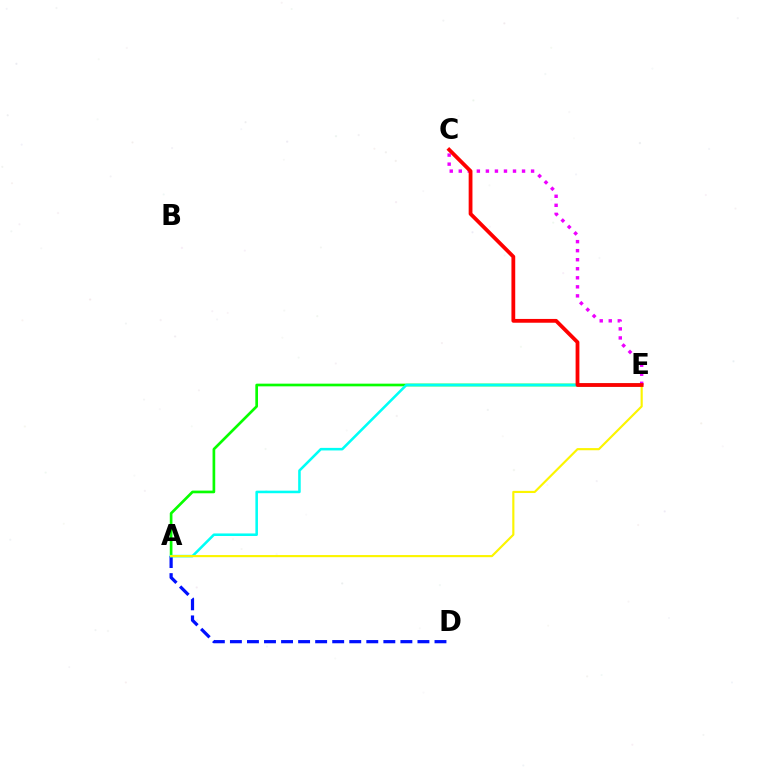{('A', 'E'): [{'color': '#08ff00', 'line_style': 'solid', 'thickness': 1.93}, {'color': '#00fff6', 'line_style': 'solid', 'thickness': 1.84}, {'color': '#fcf500', 'line_style': 'solid', 'thickness': 1.55}], ('A', 'D'): [{'color': '#0010ff', 'line_style': 'dashed', 'thickness': 2.32}], ('C', 'E'): [{'color': '#ee00ff', 'line_style': 'dotted', 'thickness': 2.46}, {'color': '#ff0000', 'line_style': 'solid', 'thickness': 2.73}]}